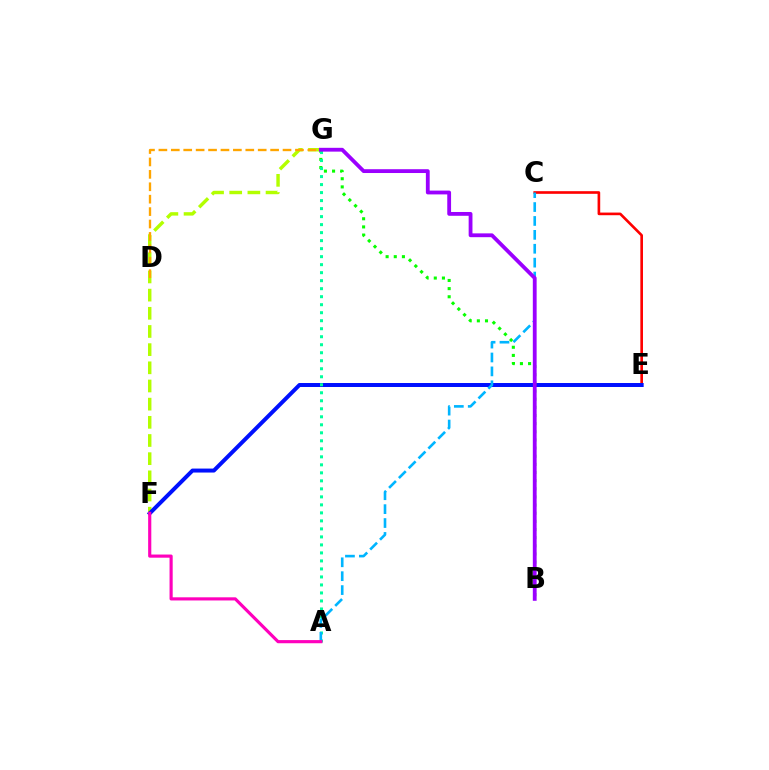{('F', 'G'): [{'color': '#b3ff00', 'line_style': 'dashed', 'thickness': 2.47}], ('C', 'E'): [{'color': '#ff0000', 'line_style': 'solid', 'thickness': 1.9}], ('E', 'F'): [{'color': '#0010ff', 'line_style': 'solid', 'thickness': 2.86}], ('B', 'G'): [{'color': '#08ff00', 'line_style': 'dotted', 'thickness': 2.21}, {'color': '#9b00ff', 'line_style': 'solid', 'thickness': 2.74}], ('D', 'G'): [{'color': '#ffa500', 'line_style': 'dashed', 'thickness': 1.69}], ('A', 'G'): [{'color': '#00ff9d', 'line_style': 'dotted', 'thickness': 2.18}], ('A', 'C'): [{'color': '#00b5ff', 'line_style': 'dashed', 'thickness': 1.89}], ('A', 'F'): [{'color': '#ff00bd', 'line_style': 'solid', 'thickness': 2.27}]}